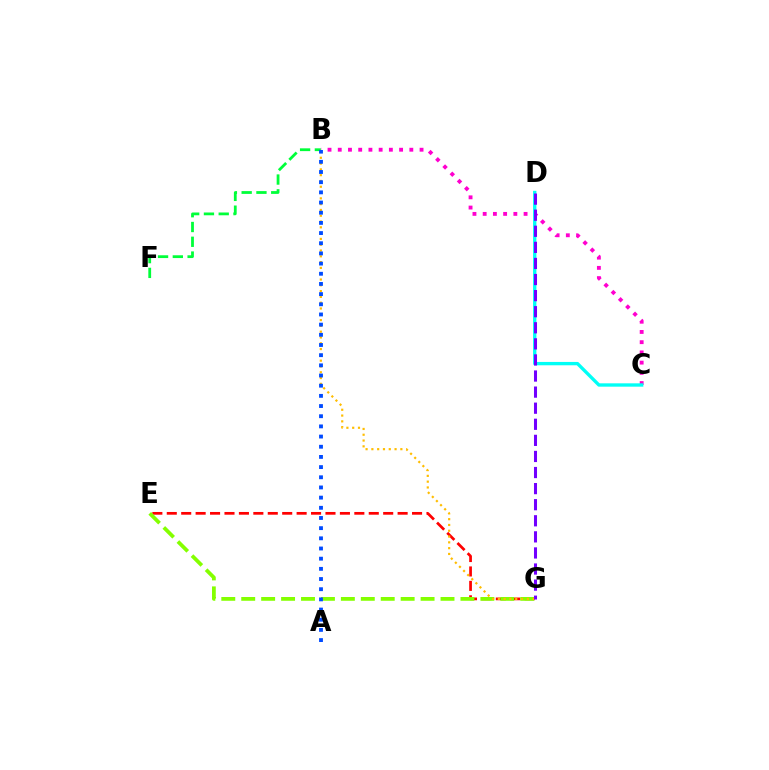{('E', 'G'): [{'color': '#ff0000', 'line_style': 'dashed', 'thickness': 1.96}, {'color': '#84ff00', 'line_style': 'dashed', 'thickness': 2.71}], ('B', 'C'): [{'color': '#ff00cf', 'line_style': 'dotted', 'thickness': 2.78}], ('B', 'F'): [{'color': '#00ff39', 'line_style': 'dashed', 'thickness': 2.01}], ('B', 'G'): [{'color': '#ffbd00', 'line_style': 'dotted', 'thickness': 1.57}], ('C', 'D'): [{'color': '#00fff6', 'line_style': 'solid', 'thickness': 2.41}], ('A', 'B'): [{'color': '#004bff', 'line_style': 'dotted', 'thickness': 2.76}], ('D', 'G'): [{'color': '#7200ff', 'line_style': 'dashed', 'thickness': 2.18}]}